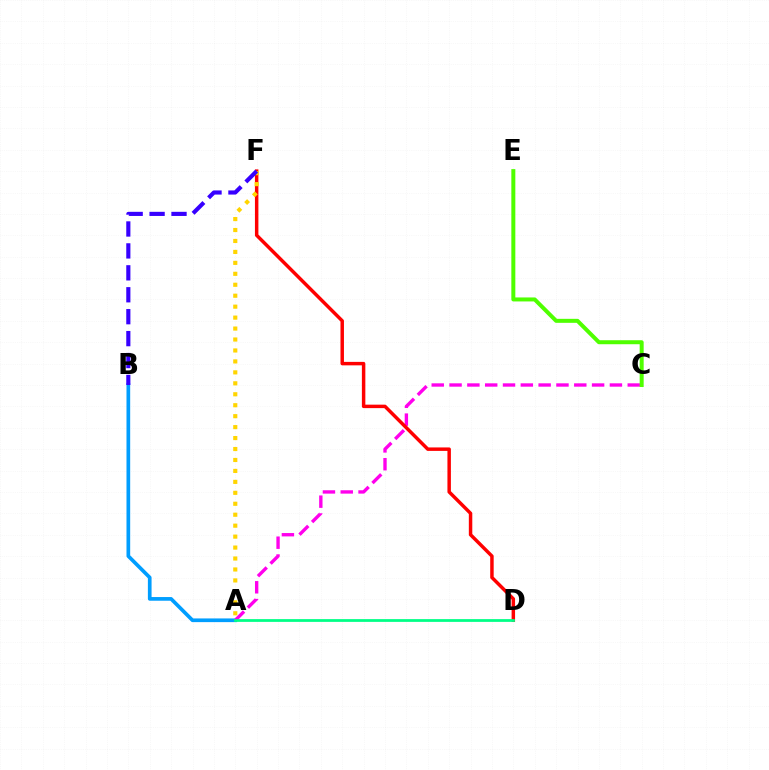{('A', 'B'): [{'color': '#009eff', 'line_style': 'solid', 'thickness': 2.66}], ('A', 'C'): [{'color': '#ff00ed', 'line_style': 'dashed', 'thickness': 2.42}], ('D', 'F'): [{'color': '#ff0000', 'line_style': 'solid', 'thickness': 2.49}], ('A', 'F'): [{'color': '#ffd500', 'line_style': 'dotted', 'thickness': 2.98}], ('C', 'E'): [{'color': '#4fff00', 'line_style': 'solid', 'thickness': 2.88}], ('B', 'F'): [{'color': '#3700ff', 'line_style': 'dashed', 'thickness': 2.98}], ('A', 'D'): [{'color': '#00ff86', 'line_style': 'solid', 'thickness': 1.99}]}